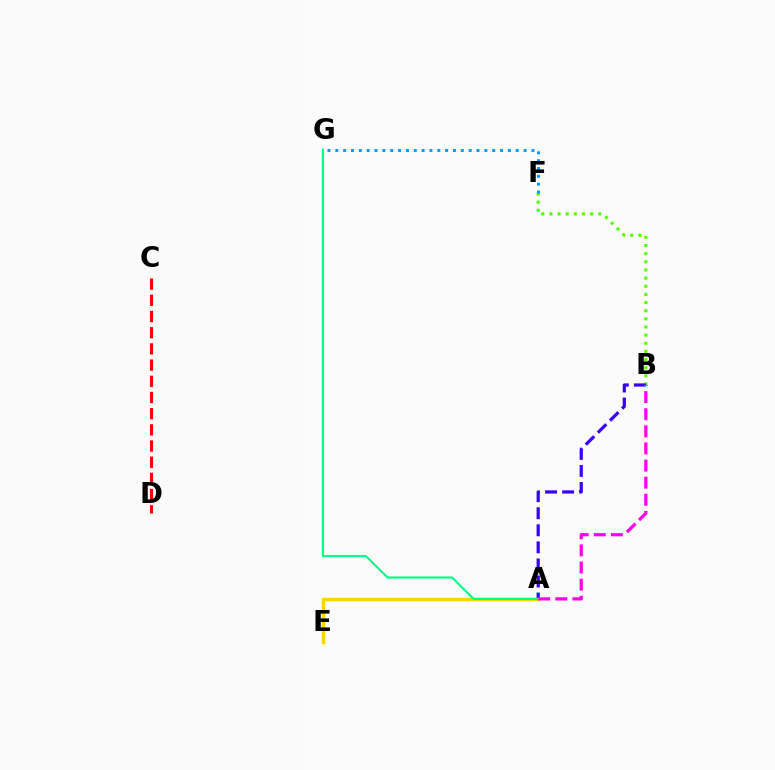{('A', 'E'): [{'color': '#ffd500', 'line_style': 'solid', 'thickness': 2.51}], ('B', 'F'): [{'color': '#4fff00', 'line_style': 'dotted', 'thickness': 2.21}], ('A', 'B'): [{'color': '#3700ff', 'line_style': 'dashed', 'thickness': 2.32}, {'color': '#ff00ed', 'line_style': 'dashed', 'thickness': 2.32}], ('F', 'G'): [{'color': '#009eff', 'line_style': 'dotted', 'thickness': 2.13}], ('A', 'G'): [{'color': '#00ff86', 'line_style': 'solid', 'thickness': 1.52}], ('C', 'D'): [{'color': '#ff0000', 'line_style': 'dashed', 'thickness': 2.2}]}